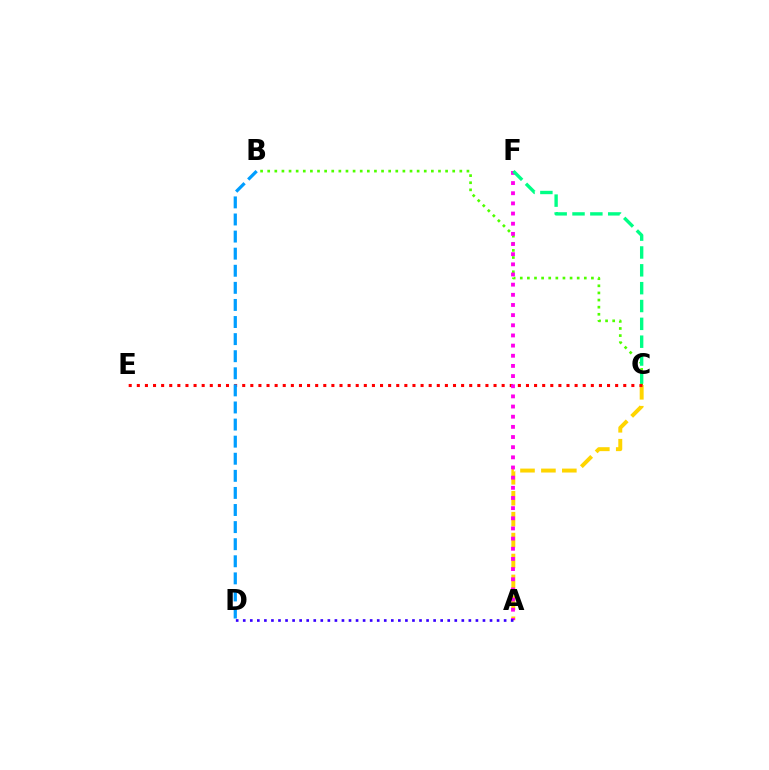{('A', 'C'): [{'color': '#ffd500', 'line_style': 'dashed', 'thickness': 2.84}], ('B', 'C'): [{'color': '#4fff00', 'line_style': 'dotted', 'thickness': 1.93}], ('C', 'E'): [{'color': '#ff0000', 'line_style': 'dotted', 'thickness': 2.2}], ('B', 'D'): [{'color': '#009eff', 'line_style': 'dashed', 'thickness': 2.32}], ('A', 'F'): [{'color': '#ff00ed', 'line_style': 'dotted', 'thickness': 2.76}], ('A', 'D'): [{'color': '#3700ff', 'line_style': 'dotted', 'thickness': 1.92}], ('C', 'F'): [{'color': '#00ff86', 'line_style': 'dashed', 'thickness': 2.42}]}